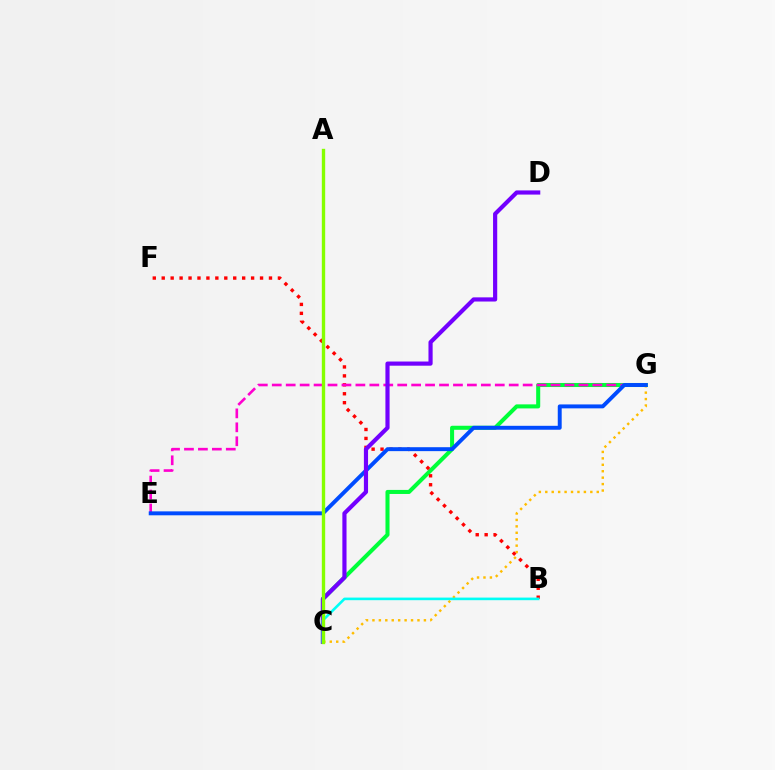{('C', 'G'): [{'color': '#ffbd00', 'line_style': 'dotted', 'thickness': 1.75}, {'color': '#00ff39', 'line_style': 'solid', 'thickness': 2.91}], ('B', 'F'): [{'color': '#ff0000', 'line_style': 'dotted', 'thickness': 2.43}], ('E', 'G'): [{'color': '#ff00cf', 'line_style': 'dashed', 'thickness': 1.89}, {'color': '#004bff', 'line_style': 'solid', 'thickness': 2.83}], ('C', 'D'): [{'color': '#7200ff', 'line_style': 'solid', 'thickness': 3.0}], ('B', 'C'): [{'color': '#00fff6', 'line_style': 'solid', 'thickness': 1.87}], ('A', 'C'): [{'color': '#84ff00', 'line_style': 'solid', 'thickness': 2.41}]}